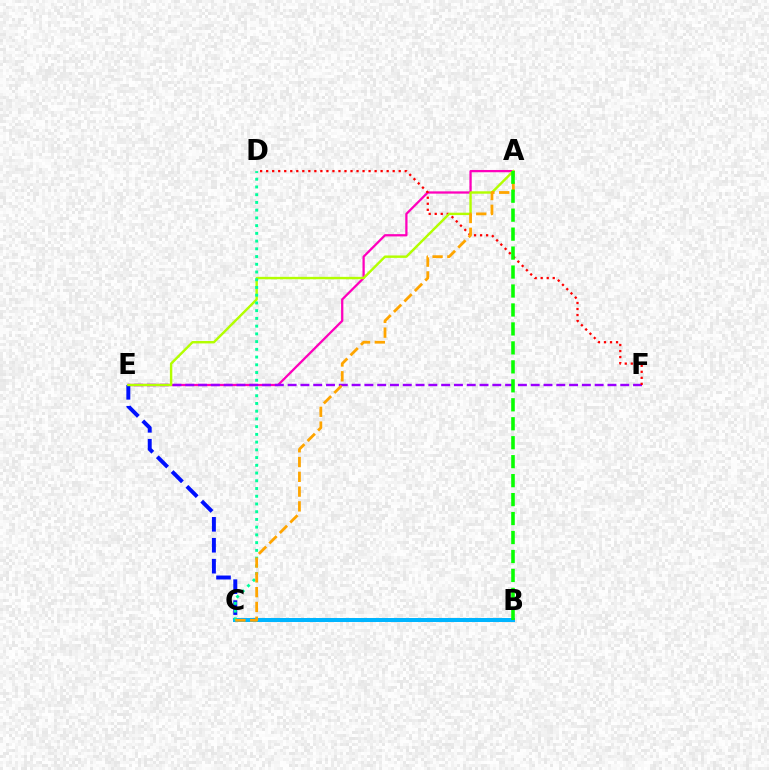{('A', 'E'): [{'color': '#ff00bd', 'line_style': 'solid', 'thickness': 1.64}, {'color': '#b3ff00', 'line_style': 'solid', 'thickness': 1.74}], ('B', 'C'): [{'color': '#00b5ff', 'line_style': 'solid', 'thickness': 2.88}], ('E', 'F'): [{'color': '#9b00ff', 'line_style': 'dashed', 'thickness': 1.74}], ('D', 'F'): [{'color': '#ff0000', 'line_style': 'dotted', 'thickness': 1.64}], ('C', 'E'): [{'color': '#0010ff', 'line_style': 'dashed', 'thickness': 2.84}], ('C', 'D'): [{'color': '#00ff9d', 'line_style': 'dotted', 'thickness': 2.1}], ('A', 'C'): [{'color': '#ffa500', 'line_style': 'dashed', 'thickness': 2.01}], ('A', 'B'): [{'color': '#08ff00', 'line_style': 'dashed', 'thickness': 2.58}]}